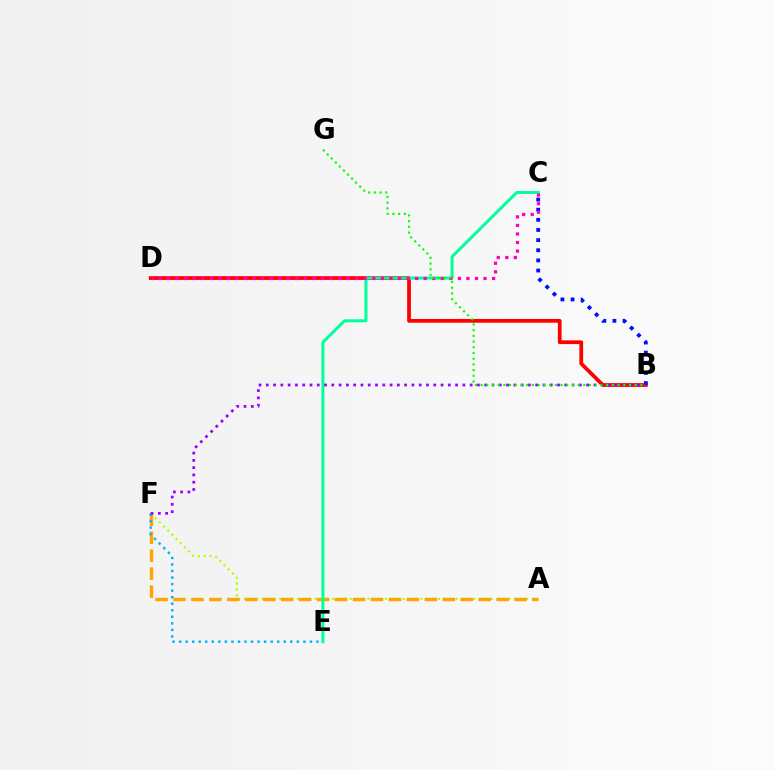{('A', 'F'): [{'color': '#b3ff00', 'line_style': 'dotted', 'thickness': 1.6}, {'color': '#ffa500', 'line_style': 'dashed', 'thickness': 2.44}], ('B', 'D'): [{'color': '#ff0000', 'line_style': 'solid', 'thickness': 2.7}], ('B', 'C'): [{'color': '#0010ff', 'line_style': 'dotted', 'thickness': 2.75}], ('E', 'F'): [{'color': '#00b5ff', 'line_style': 'dotted', 'thickness': 1.78}], ('C', 'E'): [{'color': '#00ff9d', 'line_style': 'solid', 'thickness': 2.16}], ('B', 'F'): [{'color': '#9b00ff', 'line_style': 'dotted', 'thickness': 1.98}], ('C', 'D'): [{'color': '#ff00bd', 'line_style': 'dotted', 'thickness': 2.32}], ('B', 'G'): [{'color': '#08ff00', 'line_style': 'dotted', 'thickness': 1.55}]}